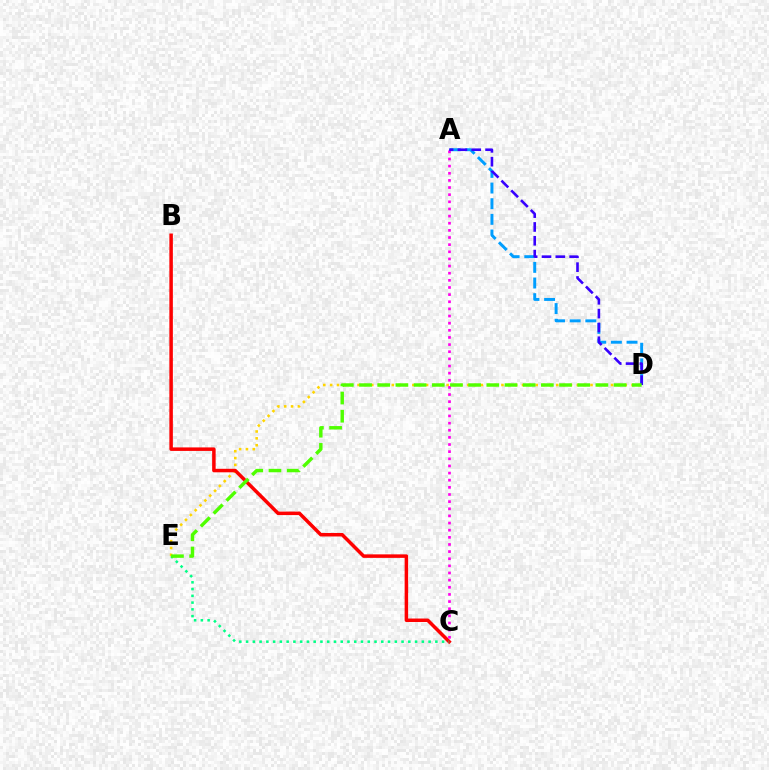{('A', 'D'): [{'color': '#009eff', 'line_style': 'dashed', 'thickness': 2.13}, {'color': '#3700ff', 'line_style': 'dashed', 'thickness': 1.88}], ('D', 'E'): [{'color': '#ffd500', 'line_style': 'dotted', 'thickness': 1.86}, {'color': '#4fff00', 'line_style': 'dashed', 'thickness': 2.47}], ('B', 'C'): [{'color': '#ff0000', 'line_style': 'solid', 'thickness': 2.52}], ('C', 'E'): [{'color': '#00ff86', 'line_style': 'dotted', 'thickness': 1.84}], ('A', 'C'): [{'color': '#ff00ed', 'line_style': 'dotted', 'thickness': 1.94}]}